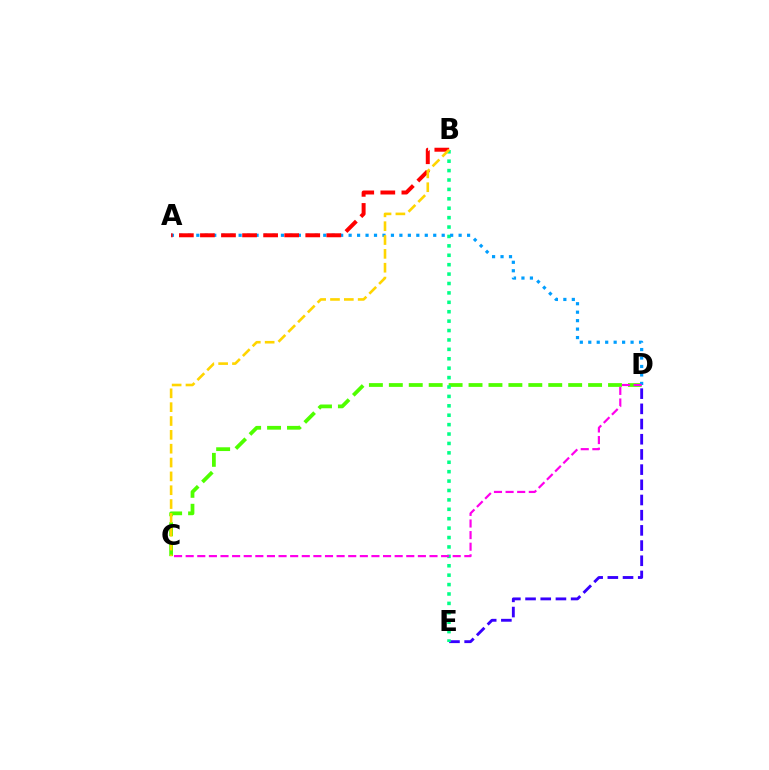{('D', 'E'): [{'color': '#3700ff', 'line_style': 'dashed', 'thickness': 2.06}], ('C', 'D'): [{'color': '#4fff00', 'line_style': 'dashed', 'thickness': 2.71}, {'color': '#ff00ed', 'line_style': 'dashed', 'thickness': 1.58}], ('B', 'E'): [{'color': '#00ff86', 'line_style': 'dotted', 'thickness': 2.56}], ('A', 'D'): [{'color': '#009eff', 'line_style': 'dotted', 'thickness': 2.3}], ('A', 'B'): [{'color': '#ff0000', 'line_style': 'dashed', 'thickness': 2.86}], ('B', 'C'): [{'color': '#ffd500', 'line_style': 'dashed', 'thickness': 1.88}]}